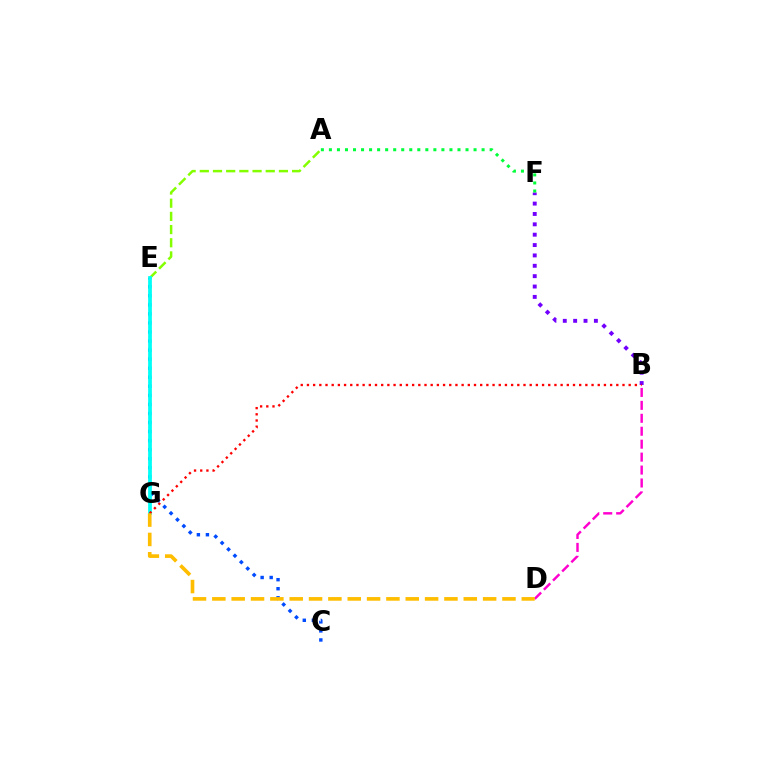{('B', 'D'): [{'color': '#ff00cf', 'line_style': 'dashed', 'thickness': 1.76}], ('B', 'F'): [{'color': '#7200ff', 'line_style': 'dotted', 'thickness': 2.82}], ('C', 'E'): [{'color': '#004bff', 'line_style': 'dotted', 'thickness': 2.46}], ('A', 'E'): [{'color': '#84ff00', 'line_style': 'dashed', 'thickness': 1.79}], ('E', 'G'): [{'color': '#00fff6', 'line_style': 'solid', 'thickness': 2.7}], ('B', 'G'): [{'color': '#ff0000', 'line_style': 'dotted', 'thickness': 1.68}], ('D', 'G'): [{'color': '#ffbd00', 'line_style': 'dashed', 'thickness': 2.63}], ('A', 'F'): [{'color': '#00ff39', 'line_style': 'dotted', 'thickness': 2.18}]}